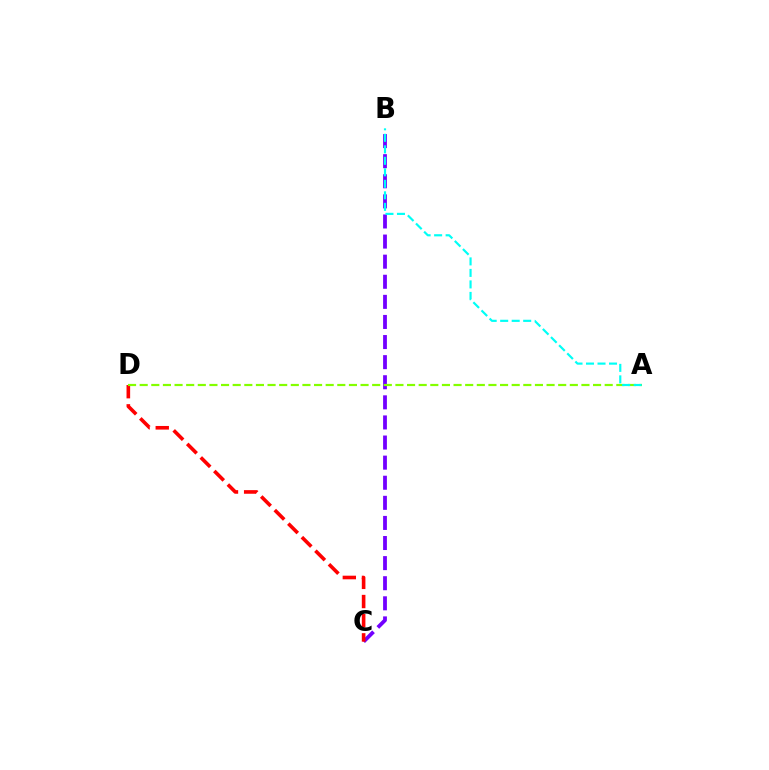{('B', 'C'): [{'color': '#7200ff', 'line_style': 'dashed', 'thickness': 2.73}], ('C', 'D'): [{'color': '#ff0000', 'line_style': 'dashed', 'thickness': 2.6}], ('A', 'D'): [{'color': '#84ff00', 'line_style': 'dashed', 'thickness': 1.58}], ('A', 'B'): [{'color': '#00fff6', 'line_style': 'dashed', 'thickness': 1.56}]}